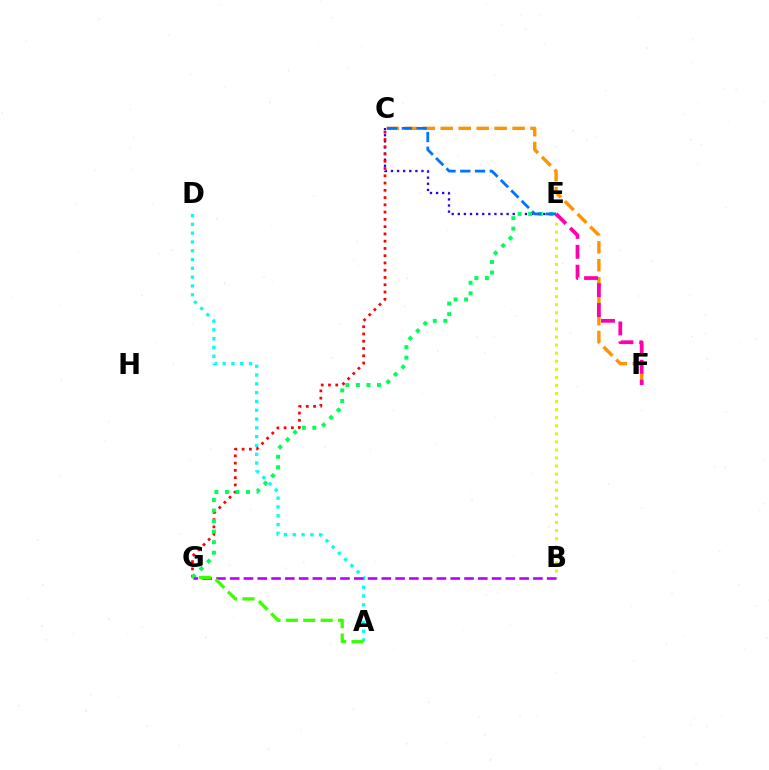{('B', 'E'): [{'color': '#d1ff00', 'line_style': 'dotted', 'thickness': 2.19}], ('C', 'E'): [{'color': '#2500ff', 'line_style': 'dotted', 'thickness': 1.66}, {'color': '#0074ff', 'line_style': 'dashed', 'thickness': 2.01}], ('A', 'D'): [{'color': '#00fff6', 'line_style': 'dotted', 'thickness': 2.39}], ('C', 'F'): [{'color': '#ff9400', 'line_style': 'dashed', 'thickness': 2.44}], ('C', 'G'): [{'color': '#ff0000', 'line_style': 'dotted', 'thickness': 1.97}], ('E', 'G'): [{'color': '#00ff5c', 'line_style': 'dotted', 'thickness': 2.86}], ('B', 'G'): [{'color': '#b900ff', 'line_style': 'dashed', 'thickness': 1.87}], ('E', 'F'): [{'color': '#ff00ac', 'line_style': 'dashed', 'thickness': 2.7}], ('A', 'G'): [{'color': '#3dff00', 'line_style': 'dashed', 'thickness': 2.36}]}